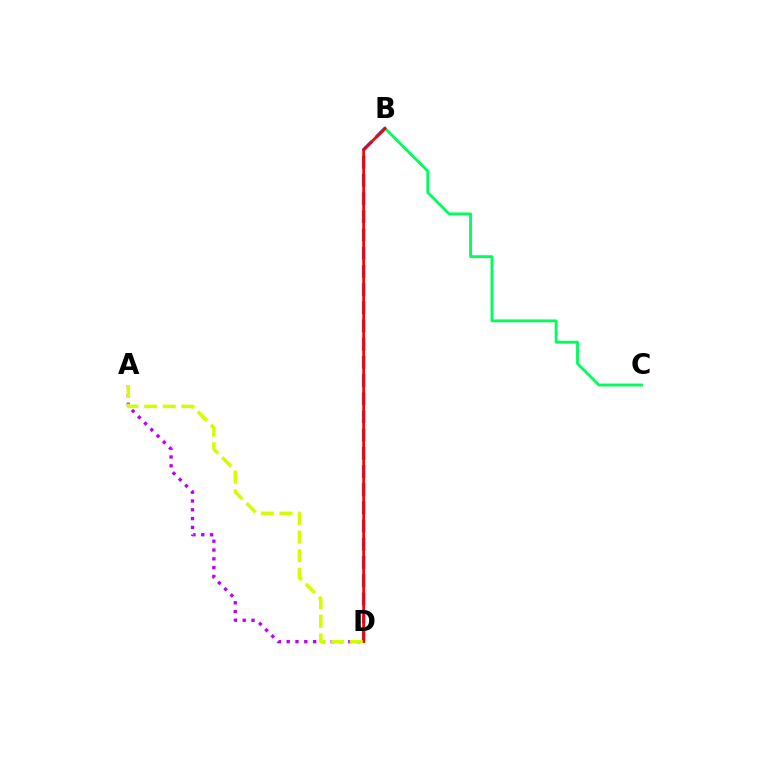{('B', 'C'): [{'color': '#00ff5c', 'line_style': 'solid', 'thickness': 2.06}], ('A', 'D'): [{'color': '#b900ff', 'line_style': 'dotted', 'thickness': 2.39}, {'color': '#d1ff00', 'line_style': 'dashed', 'thickness': 2.53}], ('B', 'D'): [{'color': '#0074ff', 'line_style': 'dashed', 'thickness': 2.47}, {'color': '#ff0000', 'line_style': 'solid', 'thickness': 1.97}]}